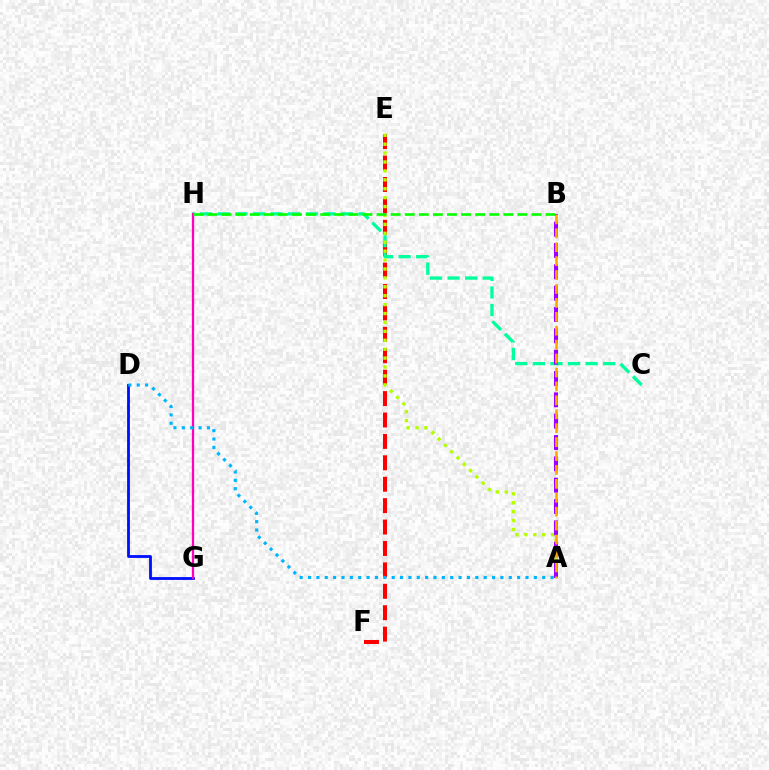{('E', 'F'): [{'color': '#ff0000', 'line_style': 'dashed', 'thickness': 2.91}], ('D', 'G'): [{'color': '#0010ff', 'line_style': 'solid', 'thickness': 2.03}], ('C', 'H'): [{'color': '#00ff9d', 'line_style': 'dashed', 'thickness': 2.39}], ('A', 'E'): [{'color': '#b3ff00', 'line_style': 'dotted', 'thickness': 2.42}], ('A', 'B'): [{'color': '#9b00ff', 'line_style': 'dashed', 'thickness': 2.9}, {'color': '#ffa500', 'line_style': 'dashed', 'thickness': 1.89}], ('G', 'H'): [{'color': '#ff00bd', 'line_style': 'solid', 'thickness': 1.65}], ('A', 'D'): [{'color': '#00b5ff', 'line_style': 'dotted', 'thickness': 2.27}], ('B', 'H'): [{'color': '#08ff00', 'line_style': 'dashed', 'thickness': 1.91}]}